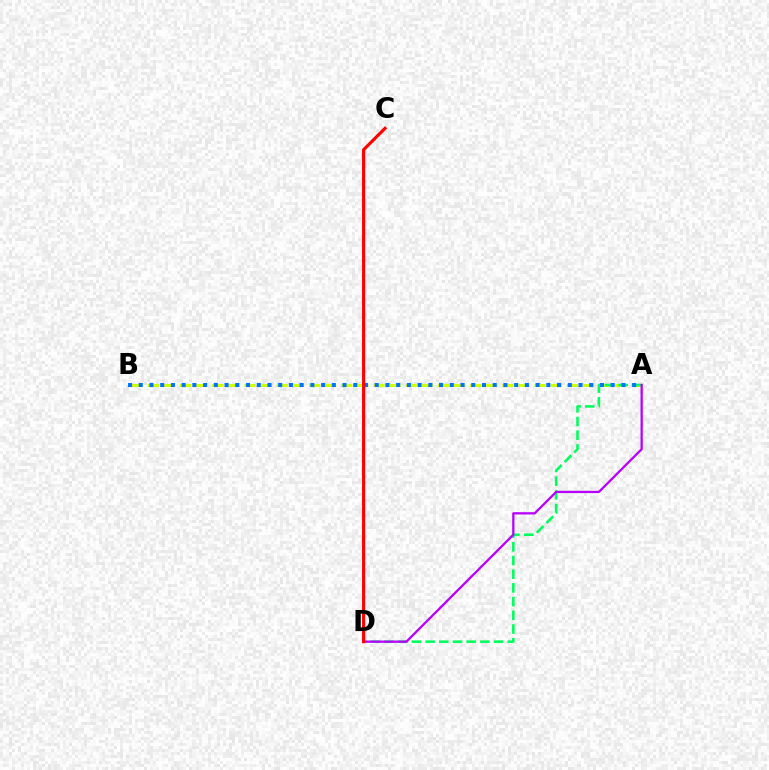{('A', 'B'): [{'color': '#d1ff00', 'line_style': 'dashed', 'thickness': 2.19}, {'color': '#0074ff', 'line_style': 'dotted', 'thickness': 2.91}], ('A', 'D'): [{'color': '#00ff5c', 'line_style': 'dashed', 'thickness': 1.86}, {'color': '#b900ff', 'line_style': 'solid', 'thickness': 1.64}], ('C', 'D'): [{'color': '#ff0000', 'line_style': 'solid', 'thickness': 2.27}]}